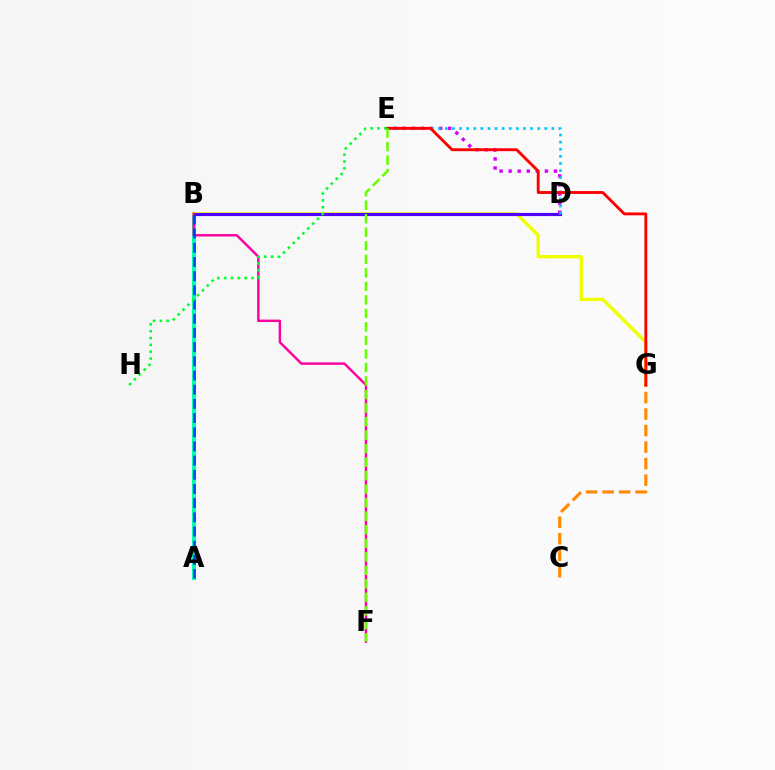{('A', 'B'): [{'color': '#00ffaf', 'line_style': 'solid', 'thickness': 2.92}, {'color': '#003fff', 'line_style': 'dashed', 'thickness': 1.93}], ('D', 'E'): [{'color': '#d600ff', 'line_style': 'dotted', 'thickness': 2.46}, {'color': '#00c7ff', 'line_style': 'dotted', 'thickness': 1.93}], ('B', 'G'): [{'color': '#eeff00', 'line_style': 'solid', 'thickness': 2.43}], ('B', 'D'): [{'color': '#4f00ff', 'line_style': 'solid', 'thickness': 2.27}], ('B', 'F'): [{'color': '#ff00a0', 'line_style': 'solid', 'thickness': 1.75}], ('C', 'G'): [{'color': '#ff8800', 'line_style': 'dashed', 'thickness': 2.24}], ('E', 'G'): [{'color': '#ff0000', 'line_style': 'solid', 'thickness': 2.07}], ('E', 'F'): [{'color': '#66ff00', 'line_style': 'dashed', 'thickness': 1.84}], ('E', 'H'): [{'color': '#00ff27', 'line_style': 'dotted', 'thickness': 1.86}]}